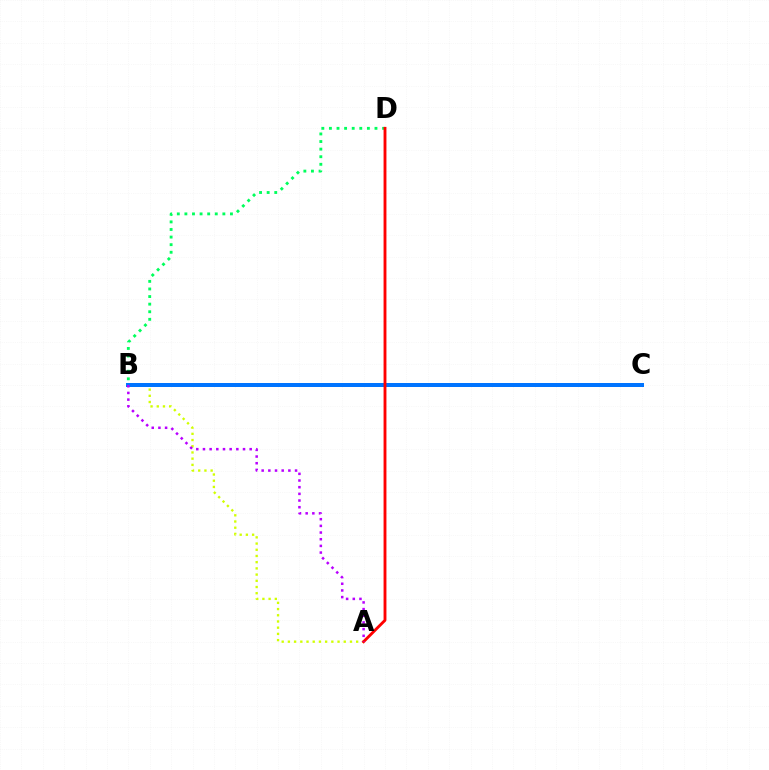{('B', 'D'): [{'color': '#00ff5c', 'line_style': 'dotted', 'thickness': 2.06}], ('A', 'B'): [{'color': '#d1ff00', 'line_style': 'dotted', 'thickness': 1.69}, {'color': '#b900ff', 'line_style': 'dotted', 'thickness': 1.81}], ('B', 'C'): [{'color': '#0074ff', 'line_style': 'solid', 'thickness': 2.87}], ('A', 'D'): [{'color': '#ff0000', 'line_style': 'solid', 'thickness': 2.06}]}